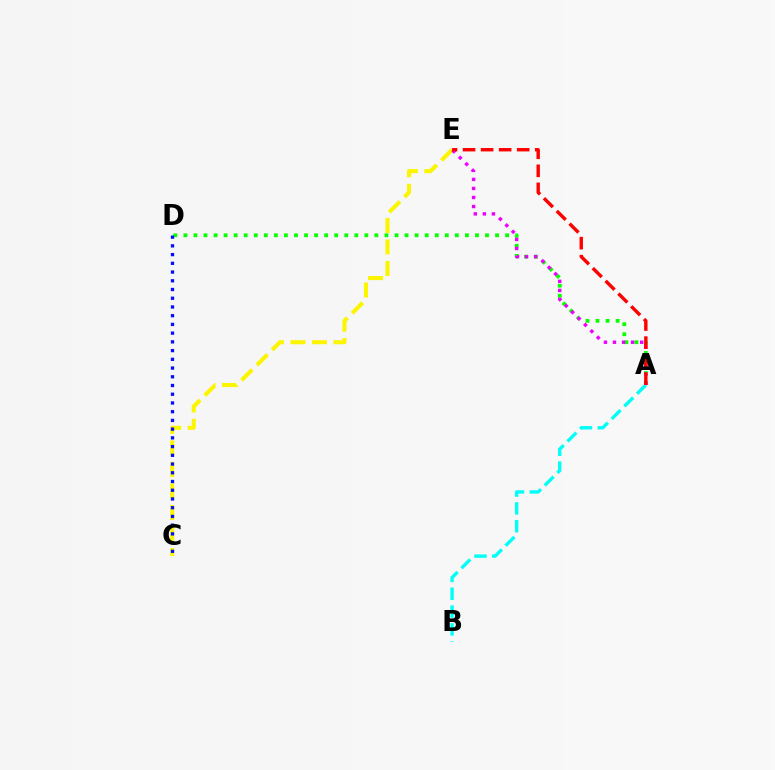{('A', 'D'): [{'color': '#08ff00', 'line_style': 'dotted', 'thickness': 2.73}], ('A', 'B'): [{'color': '#00fff6', 'line_style': 'dashed', 'thickness': 2.42}], ('C', 'E'): [{'color': '#fcf500', 'line_style': 'dashed', 'thickness': 2.92}], ('C', 'D'): [{'color': '#0010ff', 'line_style': 'dotted', 'thickness': 2.37}], ('A', 'E'): [{'color': '#ee00ff', 'line_style': 'dotted', 'thickness': 2.46}, {'color': '#ff0000', 'line_style': 'dashed', 'thickness': 2.45}]}